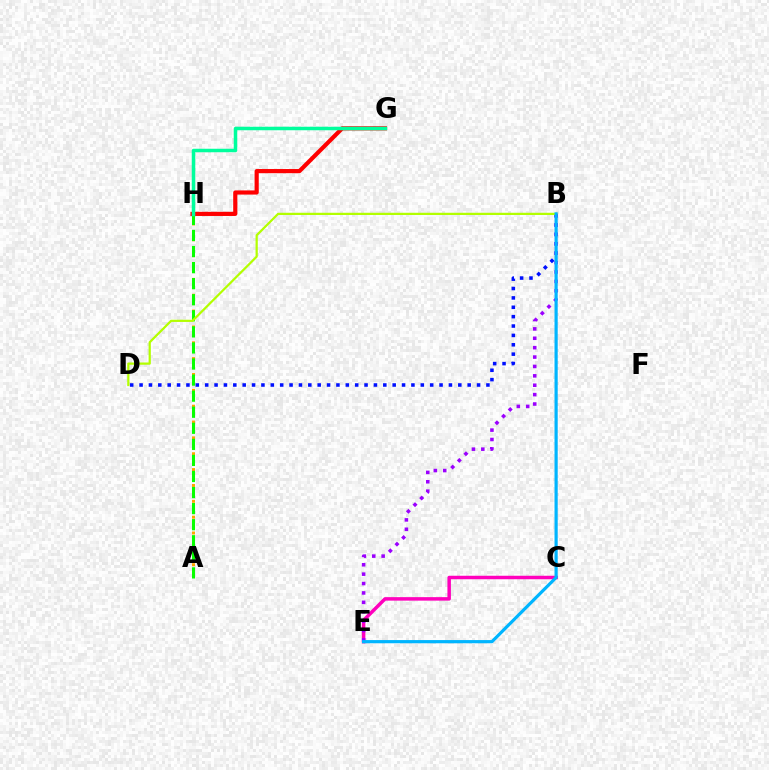{('A', 'H'): [{'color': '#ffa500', 'line_style': 'dotted', 'thickness': 2.15}, {'color': '#08ff00', 'line_style': 'dashed', 'thickness': 2.18}], ('B', 'D'): [{'color': '#0010ff', 'line_style': 'dotted', 'thickness': 2.55}, {'color': '#b3ff00', 'line_style': 'solid', 'thickness': 1.6}], ('C', 'E'): [{'color': '#ff00bd', 'line_style': 'solid', 'thickness': 2.51}], ('B', 'E'): [{'color': '#9b00ff', 'line_style': 'dotted', 'thickness': 2.55}, {'color': '#00b5ff', 'line_style': 'solid', 'thickness': 2.3}], ('G', 'H'): [{'color': '#ff0000', 'line_style': 'solid', 'thickness': 2.99}, {'color': '#00ff9d', 'line_style': 'solid', 'thickness': 2.51}]}